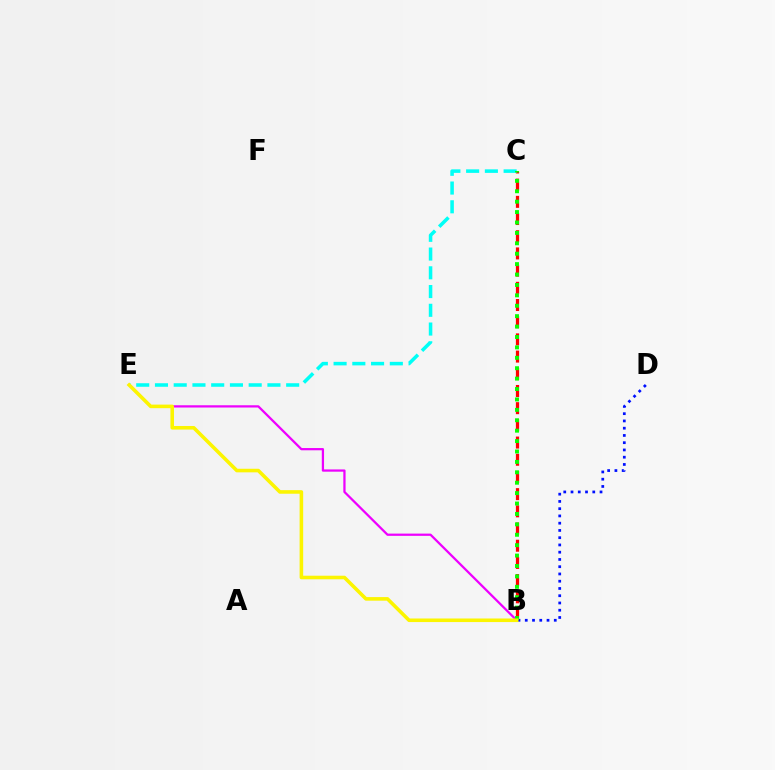{('B', 'C'): [{'color': '#ff0000', 'line_style': 'dashed', 'thickness': 2.34}, {'color': '#08ff00', 'line_style': 'dotted', 'thickness': 2.83}], ('B', 'E'): [{'color': '#ee00ff', 'line_style': 'solid', 'thickness': 1.62}, {'color': '#fcf500', 'line_style': 'solid', 'thickness': 2.58}], ('B', 'D'): [{'color': '#0010ff', 'line_style': 'dotted', 'thickness': 1.97}], ('C', 'E'): [{'color': '#00fff6', 'line_style': 'dashed', 'thickness': 2.55}]}